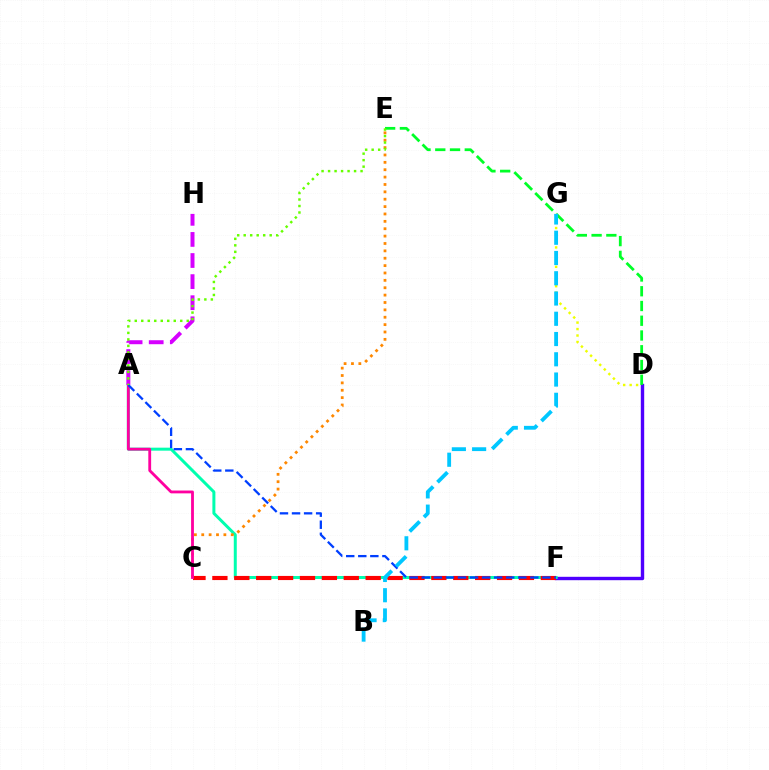{('D', 'F'): [{'color': '#4f00ff', 'line_style': 'solid', 'thickness': 2.44}], ('D', 'E'): [{'color': '#00ff27', 'line_style': 'dashed', 'thickness': 2.0}], ('A', 'F'): [{'color': '#00ffaf', 'line_style': 'solid', 'thickness': 2.16}, {'color': '#003fff', 'line_style': 'dashed', 'thickness': 1.64}], ('C', 'E'): [{'color': '#ff8800', 'line_style': 'dotted', 'thickness': 2.0}], ('C', 'F'): [{'color': '#ff0000', 'line_style': 'dashed', 'thickness': 2.97}], ('A', 'C'): [{'color': '#ff00a0', 'line_style': 'solid', 'thickness': 2.03}], ('A', 'H'): [{'color': '#d600ff', 'line_style': 'dashed', 'thickness': 2.87}], ('D', 'G'): [{'color': '#eeff00', 'line_style': 'dotted', 'thickness': 1.76}], ('B', 'G'): [{'color': '#00c7ff', 'line_style': 'dashed', 'thickness': 2.75}], ('A', 'E'): [{'color': '#66ff00', 'line_style': 'dotted', 'thickness': 1.77}]}